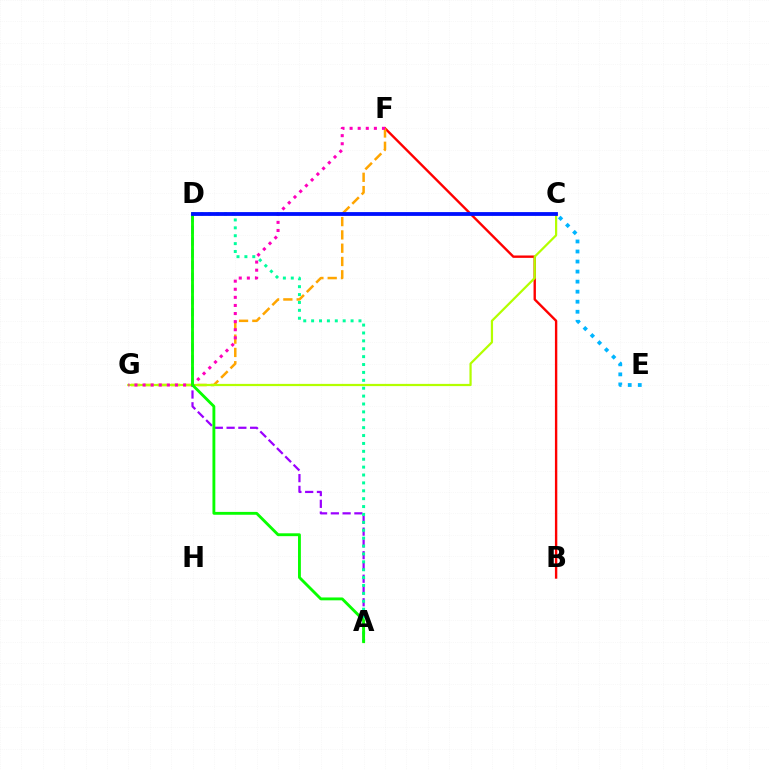{('B', 'F'): [{'color': '#ff0000', 'line_style': 'solid', 'thickness': 1.72}], ('F', 'G'): [{'color': '#ffa500', 'line_style': 'dashed', 'thickness': 1.81}, {'color': '#ff00bd', 'line_style': 'dotted', 'thickness': 2.2}], ('C', 'G'): [{'color': '#b3ff00', 'line_style': 'solid', 'thickness': 1.6}], ('A', 'D'): [{'color': '#9b00ff', 'line_style': 'dashed', 'thickness': 1.6}, {'color': '#00ff9d', 'line_style': 'dotted', 'thickness': 2.14}, {'color': '#08ff00', 'line_style': 'solid', 'thickness': 2.06}], ('C', 'D'): [{'color': '#0010ff', 'line_style': 'solid', 'thickness': 2.75}], ('C', 'E'): [{'color': '#00b5ff', 'line_style': 'dotted', 'thickness': 2.73}]}